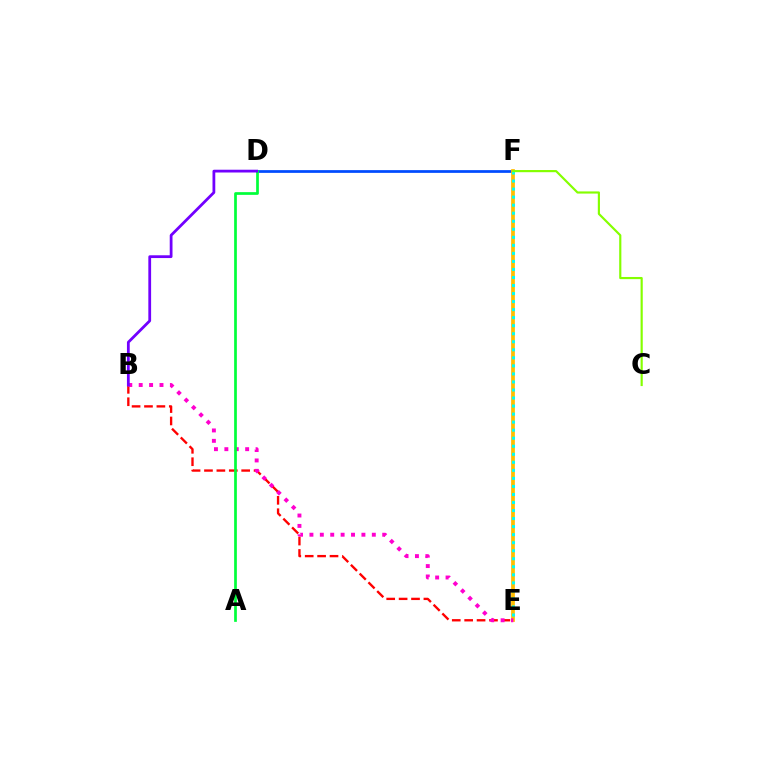{('D', 'F'): [{'color': '#004bff', 'line_style': 'solid', 'thickness': 1.97}], ('B', 'E'): [{'color': '#ff0000', 'line_style': 'dashed', 'thickness': 1.68}, {'color': '#ff00cf', 'line_style': 'dotted', 'thickness': 2.83}], ('E', 'F'): [{'color': '#ffbd00', 'line_style': 'solid', 'thickness': 2.69}, {'color': '#00fff6', 'line_style': 'dotted', 'thickness': 2.18}], ('A', 'D'): [{'color': '#00ff39', 'line_style': 'solid', 'thickness': 1.95}], ('B', 'D'): [{'color': '#7200ff', 'line_style': 'solid', 'thickness': 2.0}], ('C', 'F'): [{'color': '#84ff00', 'line_style': 'solid', 'thickness': 1.56}]}